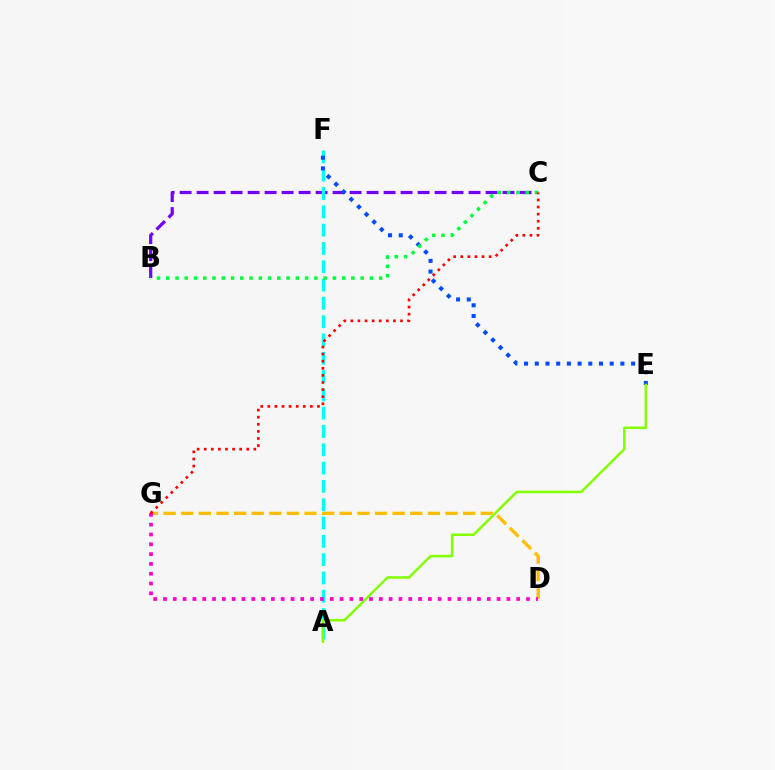{('D', 'G'): [{'color': '#ffbd00', 'line_style': 'dashed', 'thickness': 2.39}, {'color': '#ff00cf', 'line_style': 'dotted', 'thickness': 2.67}], ('B', 'C'): [{'color': '#7200ff', 'line_style': 'dashed', 'thickness': 2.31}, {'color': '#00ff39', 'line_style': 'dotted', 'thickness': 2.51}], ('A', 'F'): [{'color': '#00fff6', 'line_style': 'dashed', 'thickness': 2.49}], ('E', 'F'): [{'color': '#004bff', 'line_style': 'dotted', 'thickness': 2.91}], ('A', 'E'): [{'color': '#84ff00', 'line_style': 'solid', 'thickness': 1.82}], ('C', 'G'): [{'color': '#ff0000', 'line_style': 'dotted', 'thickness': 1.93}]}